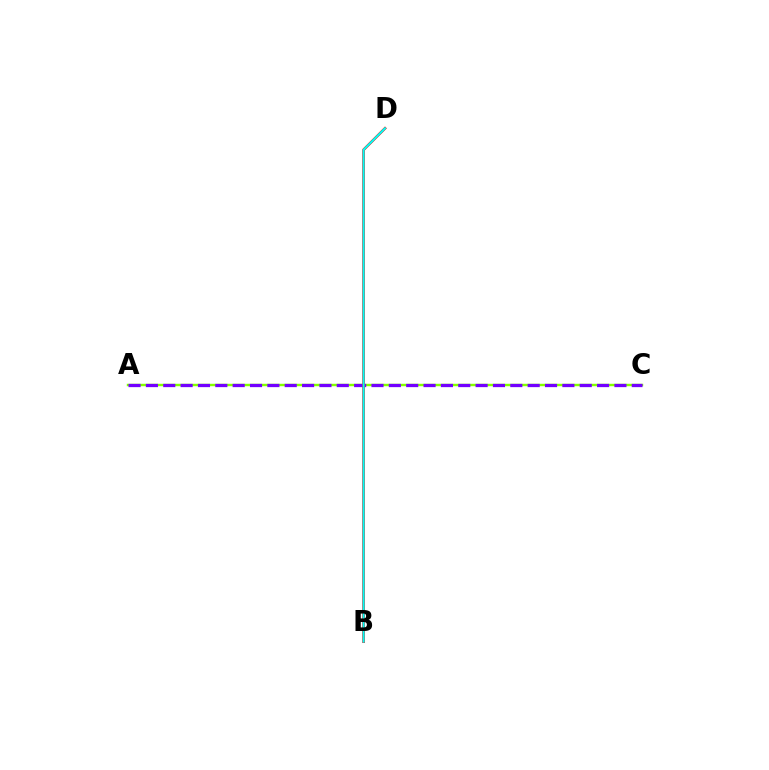{('A', 'C'): [{'color': '#84ff00', 'line_style': 'solid', 'thickness': 1.76}, {'color': '#7200ff', 'line_style': 'dashed', 'thickness': 2.36}], ('B', 'D'): [{'color': '#ff0000', 'line_style': 'solid', 'thickness': 1.93}, {'color': '#00fff6', 'line_style': 'solid', 'thickness': 1.51}]}